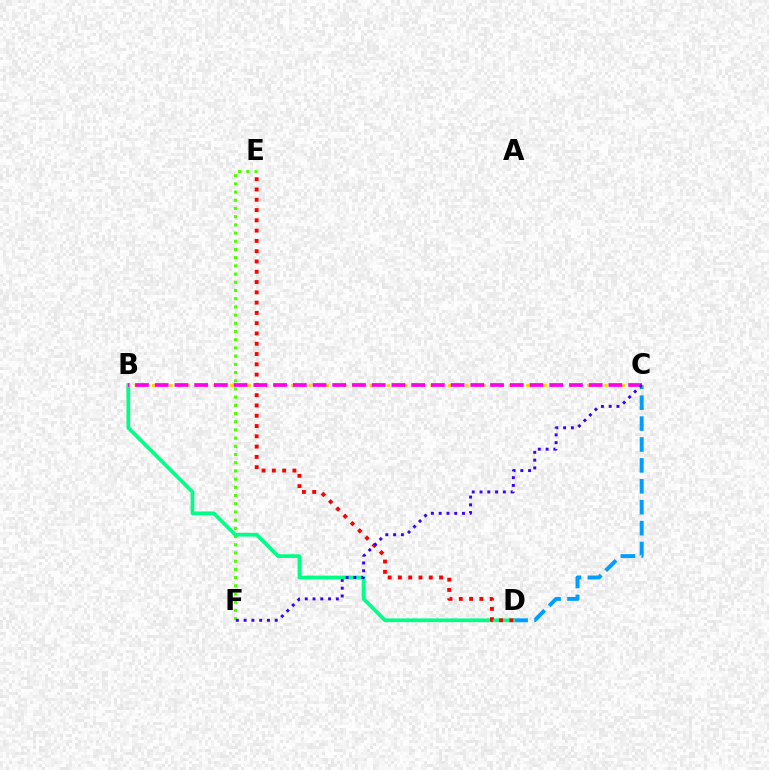{('C', 'D'): [{'color': '#009eff', 'line_style': 'dashed', 'thickness': 2.84}], ('E', 'F'): [{'color': '#4fff00', 'line_style': 'dotted', 'thickness': 2.23}], ('B', 'D'): [{'color': '#00ff86', 'line_style': 'solid', 'thickness': 2.68}], ('B', 'C'): [{'color': '#ffd500', 'line_style': 'dotted', 'thickness': 2.36}, {'color': '#ff00ed', 'line_style': 'dashed', 'thickness': 2.68}], ('D', 'E'): [{'color': '#ff0000', 'line_style': 'dotted', 'thickness': 2.79}], ('C', 'F'): [{'color': '#3700ff', 'line_style': 'dotted', 'thickness': 2.11}]}